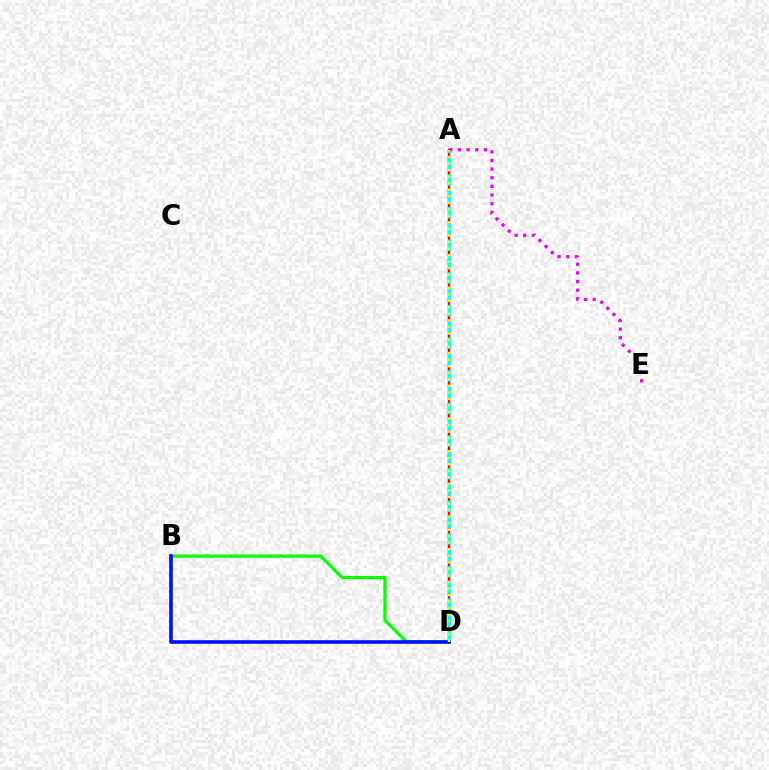{('A', 'D'): [{'color': '#ff0000', 'line_style': 'solid', 'thickness': 1.75}, {'color': '#00fff6', 'line_style': 'dashed', 'thickness': 2.22}, {'color': '#fcf500', 'line_style': 'dotted', 'thickness': 1.78}], ('B', 'D'): [{'color': '#08ff00', 'line_style': 'solid', 'thickness': 2.33}, {'color': '#0010ff', 'line_style': 'solid', 'thickness': 2.59}], ('A', 'E'): [{'color': '#ee00ff', 'line_style': 'dotted', 'thickness': 2.35}]}